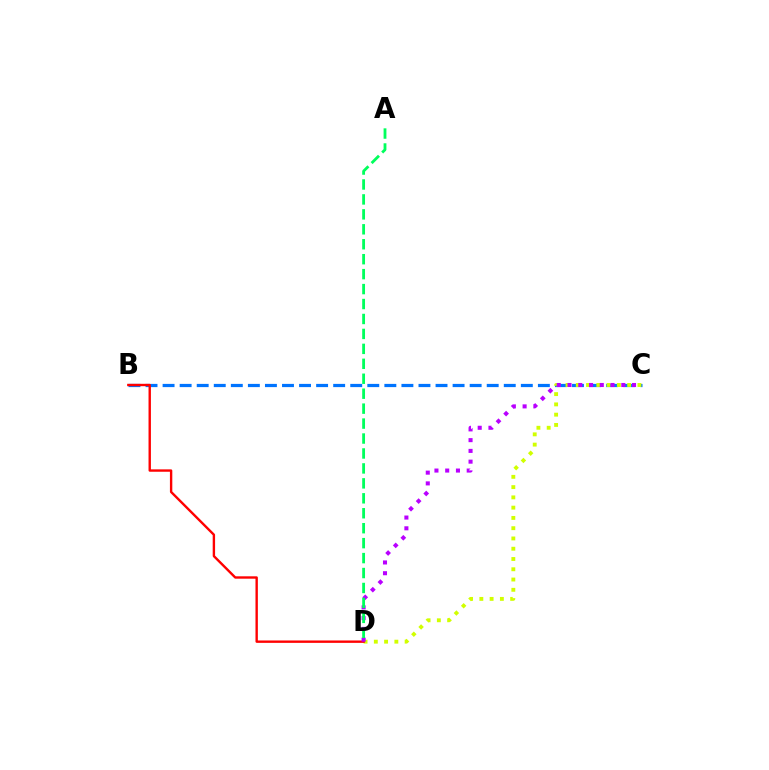{('B', 'C'): [{'color': '#0074ff', 'line_style': 'dashed', 'thickness': 2.32}], ('C', 'D'): [{'color': '#d1ff00', 'line_style': 'dotted', 'thickness': 2.79}, {'color': '#b900ff', 'line_style': 'dotted', 'thickness': 2.92}], ('B', 'D'): [{'color': '#ff0000', 'line_style': 'solid', 'thickness': 1.72}], ('A', 'D'): [{'color': '#00ff5c', 'line_style': 'dashed', 'thickness': 2.03}]}